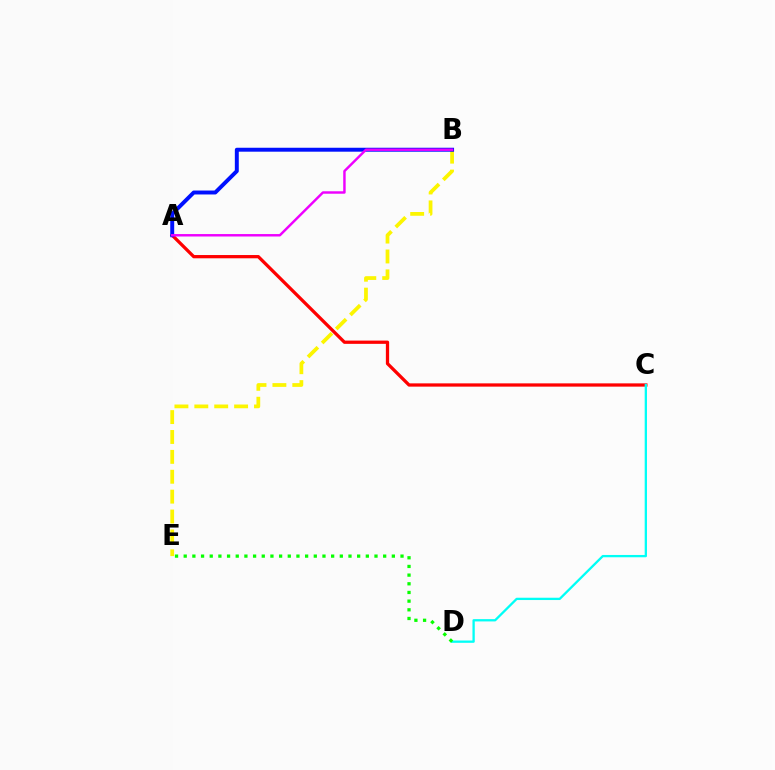{('A', 'C'): [{'color': '#ff0000', 'line_style': 'solid', 'thickness': 2.35}], ('B', 'E'): [{'color': '#fcf500', 'line_style': 'dashed', 'thickness': 2.7}], ('A', 'B'): [{'color': '#0010ff', 'line_style': 'solid', 'thickness': 2.84}, {'color': '#ee00ff', 'line_style': 'solid', 'thickness': 1.76}], ('C', 'D'): [{'color': '#00fff6', 'line_style': 'solid', 'thickness': 1.66}], ('D', 'E'): [{'color': '#08ff00', 'line_style': 'dotted', 'thickness': 2.36}]}